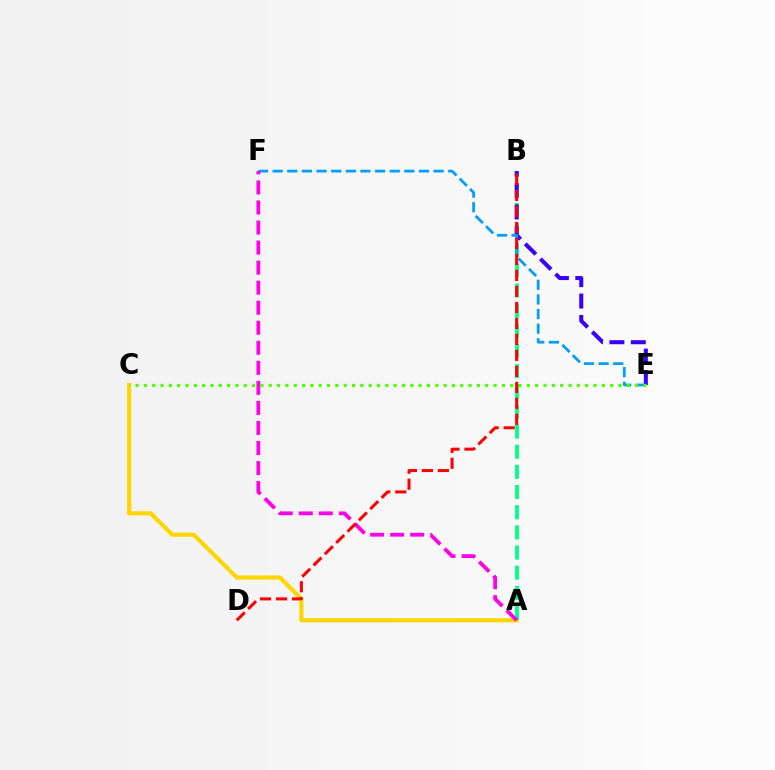{('A', 'C'): [{'color': '#ffd500', 'line_style': 'solid', 'thickness': 2.97}], ('A', 'B'): [{'color': '#00ff86', 'line_style': 'dashed', 'thickness': 2.74}], ('B', 'E'): [{'color': '#3700ff', 'line_style': 'dashed', 'thickness': 2.91}], ('E', 'F'): [{'color': '#009eff', 'line_style': 'dashed', 'thickness': 1.99}], ('A', 'F'): [{'color': '#ff00ed', 'line_style': 'dashed', 'thickness': 2.72}], ('C', 'E'): [{'color': '#4fff00', 'line_style': 'dotted', 'thickness': 2.26}], ('B', 'D'): [{'color': '#ff0000', 'line_style': 'dashed', 'thickness': 2.17}]}